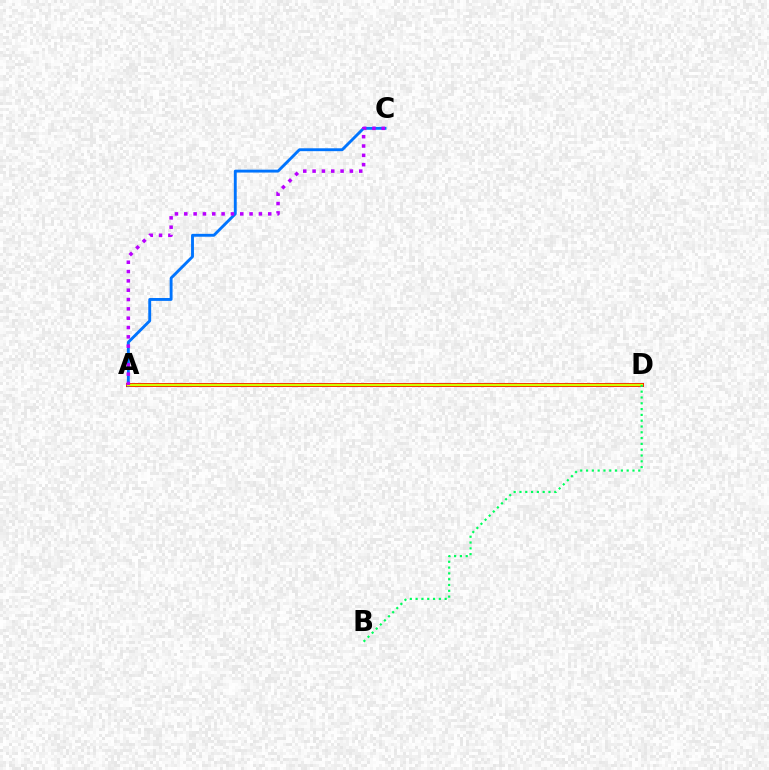{('A', 'D'): [{'color': '#ff0000', 'line_style': 'solid', 'thickness': 2.83}, {'color': '#d1ff00', 'line_style': 'solid', 'thickness': 1.75}], ('A', 'C'): [{'color': '#0074ff', 'line_style': 'solid', 'thickness': 2.08}, {'color': '#b900ff', 'line_style': 'dotted', 'thickness': 2.53}], ('B', 'D'): [{'color': '#00ff5c', 'line_style': 'dotted', 'thickness': 1.58}]}